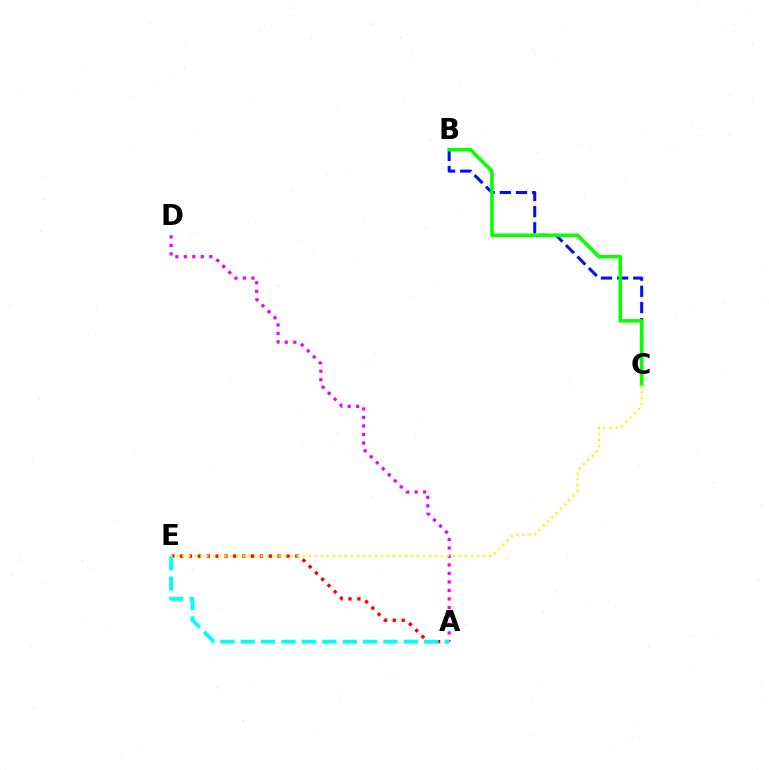{('B', 'C'): [{'color': '#0010ff', 'line_style': 'dashed', 'thickness': 2.2}, {'color': '#08ff00', 'line_style': 'solid', 'thickness': 2.56}], ('A', 'D'): [{'color': '#ee00ff', 'line_style': 'dotted', 'thickness': 2.31}], ('A', 'E'): [{'color': '#ff0000', 'line_style': 'dotted', 'thickness': 2.41}, {'color': '#00fff6', 'line_style': 'dashed', 'thickness': 2.77}], ('C', 'E'): [{'color': '#fcf500', 'line_style': 'dotted', 'thickness': 1.64}]}